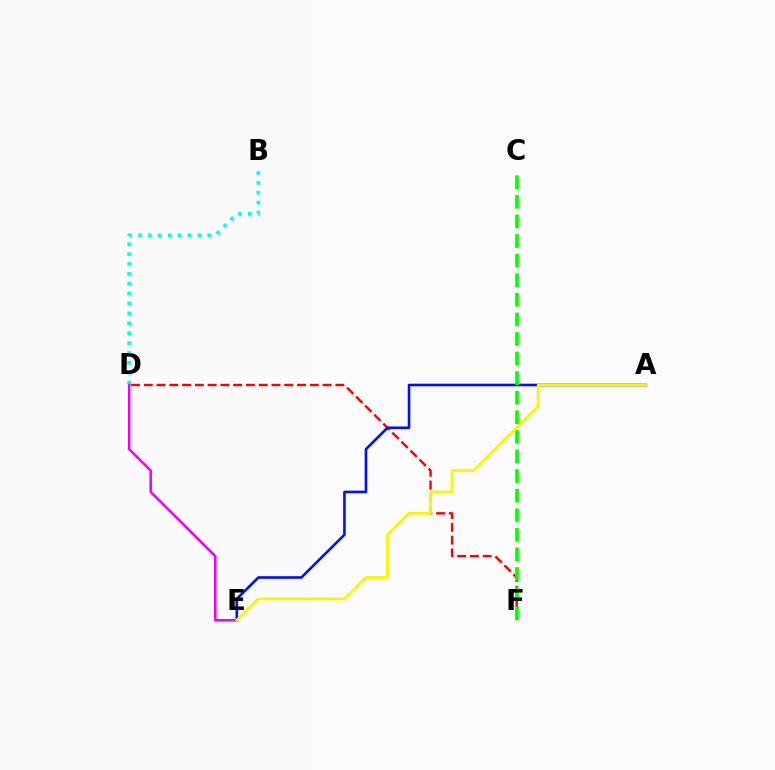{('D', 'F'): [{'color': '#ff0000', 'line_style': 'dashed', 'thickness': 1.73}], ('B', 'D'): [{'color': '#00fff6', 'line_style': 'dotted', 'thickness': 2.69}], ('A', 'E'): [{'color': '#0010ff', 'line_style': 'solid', 'thickness': 1.89}, {'color': '#fcf500', 'line_style': 'solid', 'thickness': 2.0}], ('D', 'E'): [{'color': '#ee00ff', 'line_style': 'solid', 'thickness': 1.82}], ('C', 'F'): [{'color': '#08ff00', 'line_style': 'dashed', 'thickness': 2.66}]}